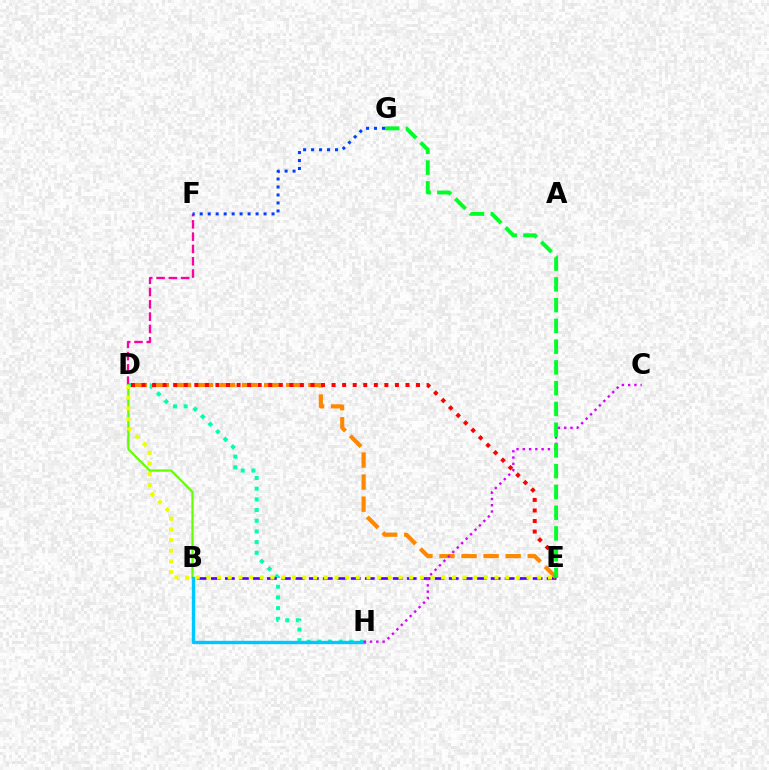{('D', 'H'): [{'color': '#00ffaf', 'line_style': 'dotted', 'thickness': 2.9}], ('D', 'F'): [{'color': '#ff00a0', 'line_style': 'dashed', 'thickness': 1.67}], ('B', 'E'): [{'color': '#4f00ff', 'line_style': 'dashed', 'thickness': 1.9}], ('B', 'D'): [{'color': '#66ff00', 'line_style': 'solid', 'thickness': 1.62}], ('D', 'E'): [{'color': '#ff8800', 'line_style': 'dashed', 'thickness': 3.0}, {'color': '#ff0000', 'line_style': 'dotted', 'thickness': 2.87}, {'color': '#eeff00', 'line_style': 'dotted', 'thickness': 2.9}], ('B', 'H'): [{'color': '#00c7ff', 'line_style': 'solid', 'thickness': 2.43}], ('F', 'G'): [{'color': '#003fff', 'line_style': 'dotted', 'thickness': 2.17}], ('C', 'H'): [{'color': '#d600ff', 'line_style': 'dotted', 'thickness': 1.71}], ('E', 'G'): [{'color': '#00ff27', 'line_style': 'dashed', 'thickness': 2.82}]}